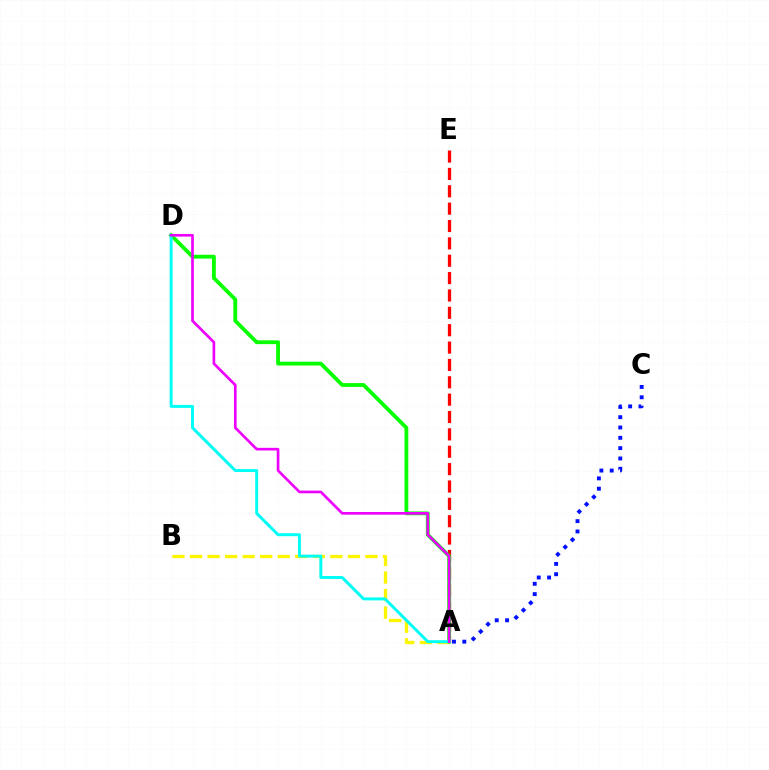{('A', 'B'): [{'color': '#fcf500', 'line_style': 'dashed', 'thickness': 2.38}], ('A', 'C'): [{'color': '#0010ff', 'line_style': 'dotted', 'thickness': 2.8}], ('A', 'E'): [{'color': '#ff0000', 'line_style': 'dashed', 'thickness': 2.36}], ('A', 'D'): [{'color': '#08ff00', 'line_style': 'solid', 'thickness': 2.75}, {'color': '#00fff6', 'line_style': 'solid', 'thickness': 2.13}, {'color': '#ee00ff', 'line_style': 'solid', 'thickness': 1.92}]}